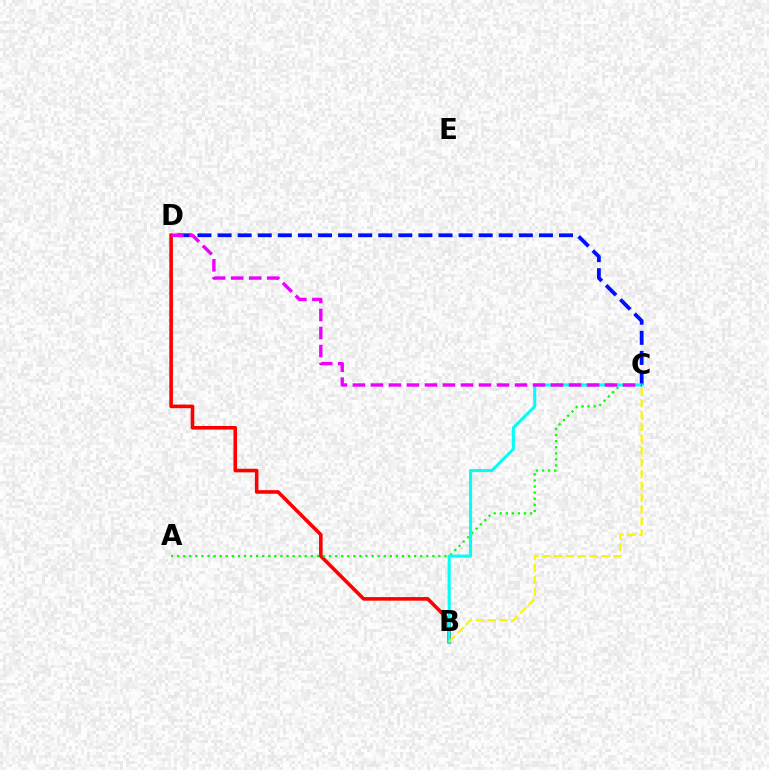{('B', 'D'): [{'color': '#ff0000', 'line_style': 'solid', 'thickness': 2.59}], ('A', 'C'): [{'color': '#08ff00', 'line_style': 'dotted', 'thickness': 1.65}], ('C', 'D'): [{'color': '#0010ff', 'line_style': 'dashed', 'thickness': 2.73}, {'color': '#ee00ff', 'line_style': 'dashed', 'thickness': 2.45}], ('B', 'C'): [{'color': '#00fff6', 'line_style': 'solid', 'thickness': 2.2}, {'color': '#fcf500', 'line_style': 'dashed', 'thickness': 1.61}]}